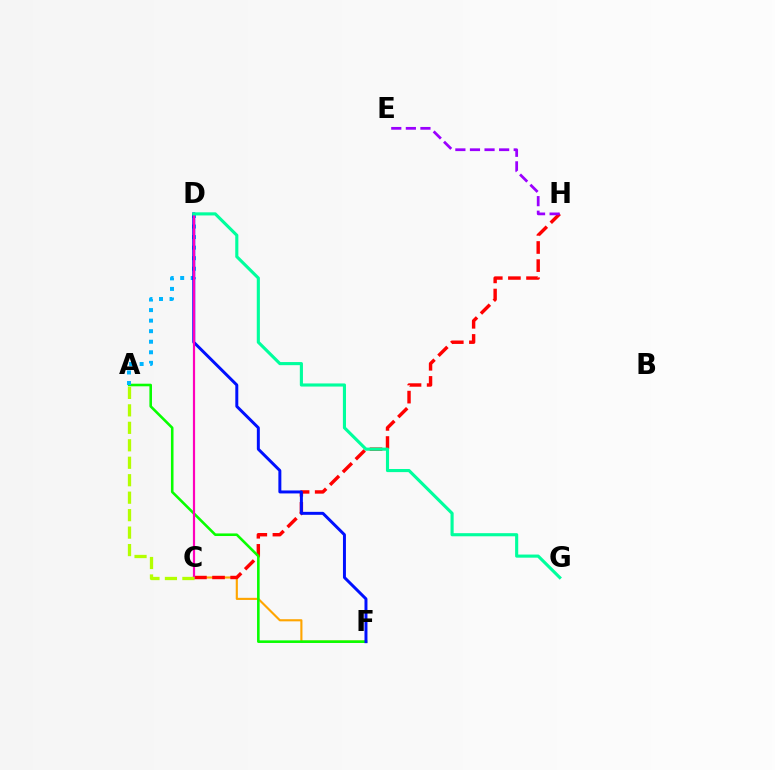{('C', 'F'): [{'color': '#ffa500', 'line_style': 'solid', 'thickness': 1.53}], ('C', 'H'): [{'color': '#ff0000', 'line_style': 'dashed', 'thickness': 2.46}], ('A', 'F'): [{'color': '#08ff00', 'line_style': 'solid', 'thickness': 1.86}], ('A', 'D'): [{'color': '#00b5ff', 'line_style': 'dotted', 'thickness': 2.87}], ('D', 'F'): [{'color': '#0010ff', 'line_style': 'solid', 'thickness': 2.14}], ('C', 'D'): [{'color': '#ff00bd', 'line_style': 'solid', 'thickness': 1.57}], ('A', 'C'): [{'color': '#b3ff00', 'line_style': 'dashed', 'thickness': 2.37}], ('D', 'G'): [{'color': '#00ff9d', 'line_style': 'solid', 'thickness': 2.25}], ('E', 'H'): [{'color': '#9b00ff', 'line_style': 'dashed', 'thickness': 1.98}]}